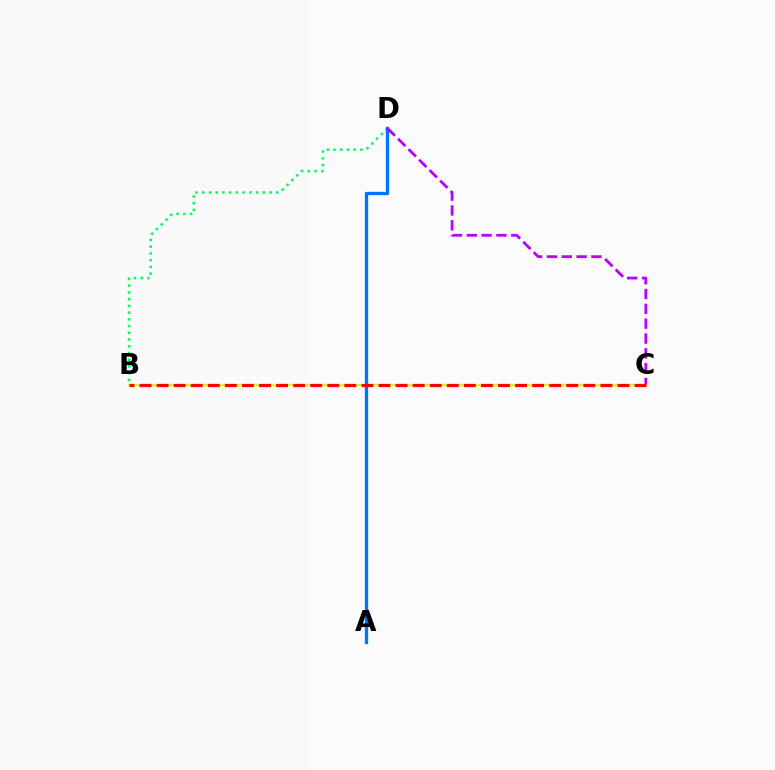{('B', 'D'): [{'color': '#00ff5c', 'line_style': 'dotted', 'thickness': 1.83}], ('A', 'D'): [{'color': '#0074ff', 'line_style': 'solid', 'thickness': 2.38}], ('C', 'D'): [{'color': '#b900ff', 'line_style': 'dashed', 'thickness': 2.02}], ('B', 'C'): [{'color': '#d1ff00', 'line_style': 'solid', 'thickness': 1.54}, {'color': '#ff0000', 'line_style': 'dashed', 'thickness': 2.32}]}